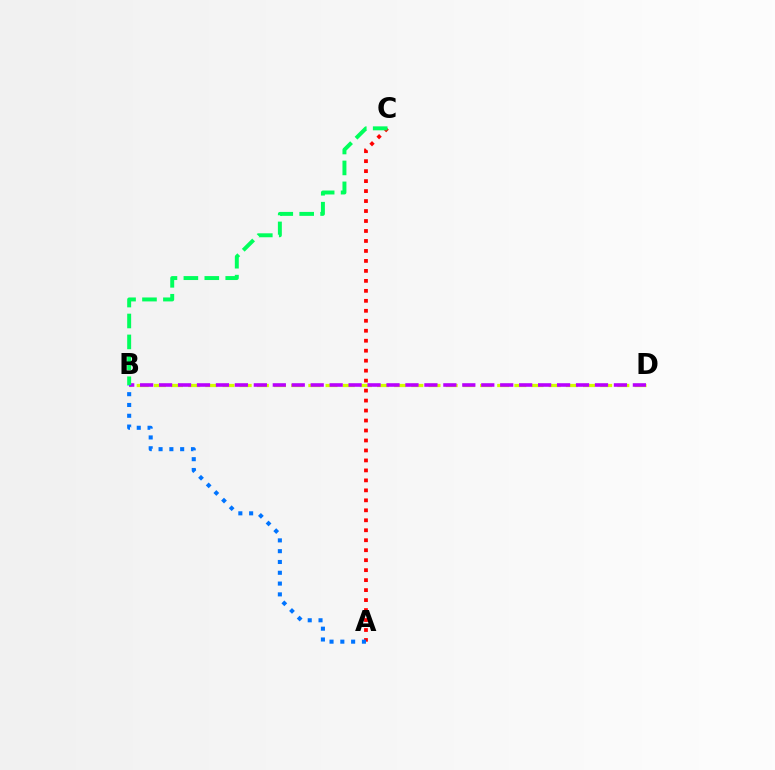{('A', 'C'): [{'color': '#ff0000', 'line_style': 'dotted', 'thickness': 2.71}], ('B', 'D'): [{'color': '#d1ff00', 'line_style': 'dashed', 'thickness': 2.33}, {'color': '#b900ff', 'line_style': 'dashed', 'thickness': 2.57}], ('B', 'C'): [{'color': '#00ff5c', 'line_style': 'dashed', 'thickness': 2.84}], ('A', 'B'): [{'color': '#0074ff', 'line_style': 'dotted', 'thickness': 2.93}]}